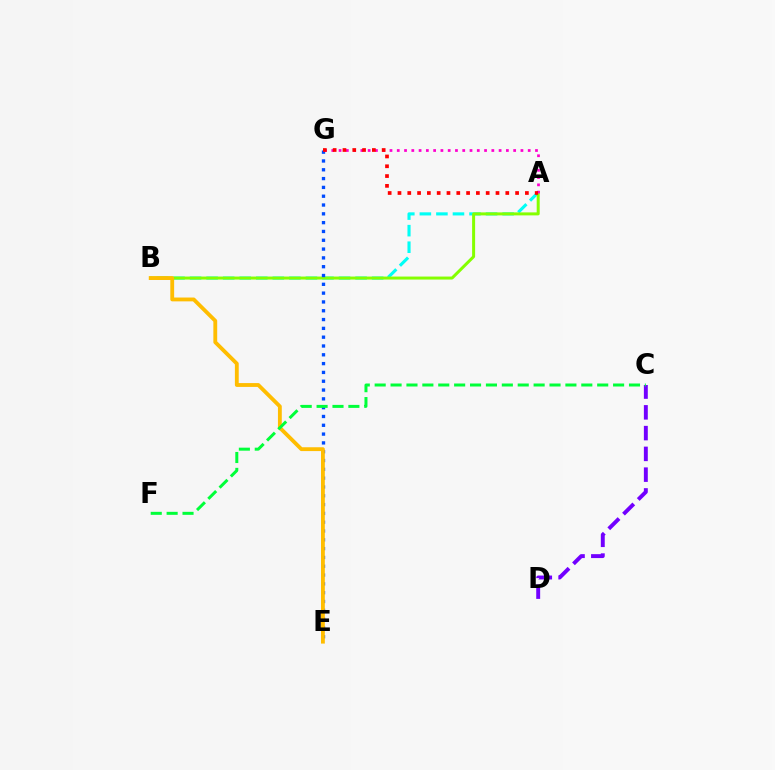{('A', 'B'): [{'color': '#00fff6', 'line_style': 'dashed', 'thickness': 2.25}, {'color': '#84ff00', 'line_style': 'solid', 'thickness': 2.16}], ('C', 'D'): [{'color': '#7200ff', 'line_style': 'dashed', 'thickness': 2.82}], ('E', 'G'): [{'color': '#004bff', 'line_style': 'dotted', 'thickness': 2.39}], ('B', 'E'): [{'color': '#ffbd00', 'line_style': 'solid', 'thickness': 2.76}], ('C', 'F'): [{'color': '#00ff39', 'line_style': 'dashed', 'thickness': 2.16}], ('A', 'G'): [{'color': '#ff00cf', 'line_style': 'dotted', 'thickness': 1.98}, {'color': '#ff0000', 'line_style': 'dotted', 'thickness': 2.66}]}